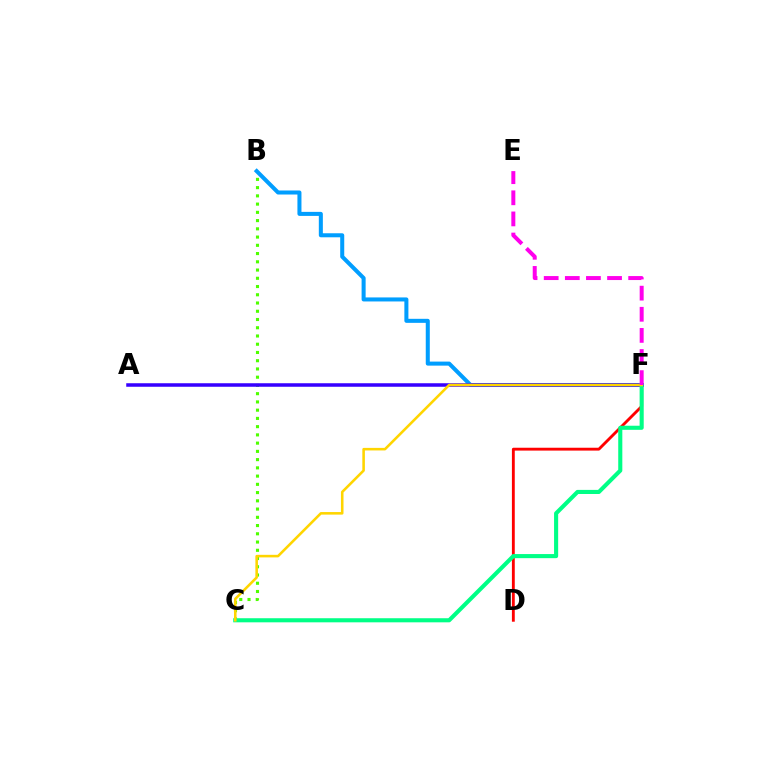{('B', 'C'): [{'color': '#4fff00', 'line_style': 'dotted', 'thickness': 2.24}], ('B', 'F'): [{'color': '#009eff', 'line_style': 'solid', 'thickness': 2.9}], ('D', 'F'): [{'color': '#ff0000', 'line_style': 'solid', 'thickness': 2.06}], ('A', 'F'): [{'color': '#3700ff', 'line_style': 'solid', 'thickness': 2.54}], ('C', 'F'): [{'color': '#00ff86', 'line_style': 'solid', 'thickness': 2.95}, {'color': '#ffd500', 'line_style': 'solid', 'thickness': 1.85}], ('E', 'F'): [{'color': '#ff00ed', 'line_style': 'dashed', 'thickness': 2.87}]}